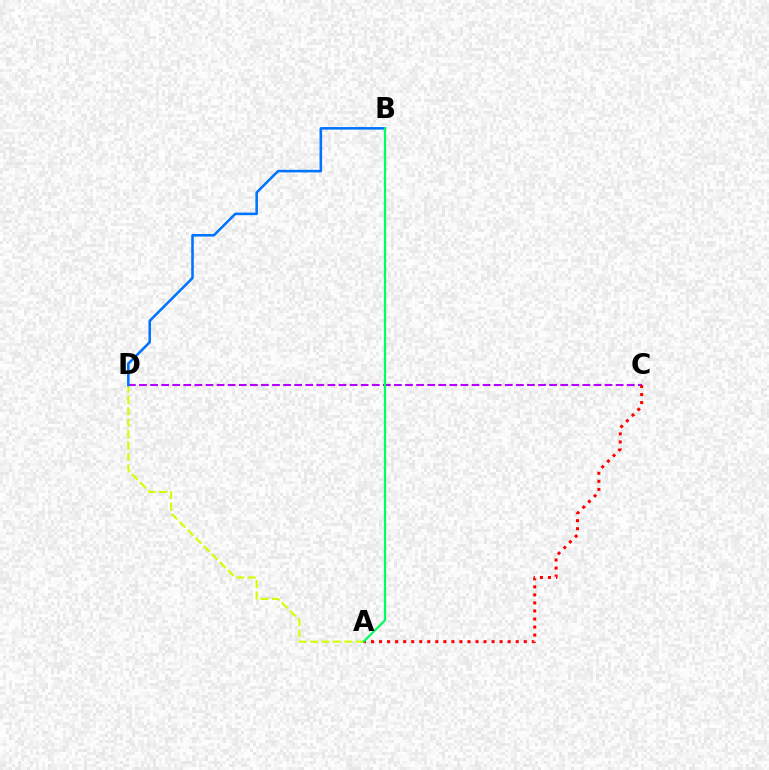{('C', 'D'): [{'color': '#b900ff', 'line_style': 'dashed', 'thickness': 1.51}], ('A', 'C'): [{'color': '#ff0000', 'line_style': 'dotted', 'thickness': 2.18}], ('A', 'D'): [{'color': '#d1ff00', 'line_style': 'dashed', 'thickness': 1.55}], ('B', 'D'): [{'color': '#0074ff', 'line_style': 'solid', 'thickness': 1.84}], ('A', 'B'): [{'color': '#00ff5c', 'line_style': 'solid', 'thickness': 1.61}]}